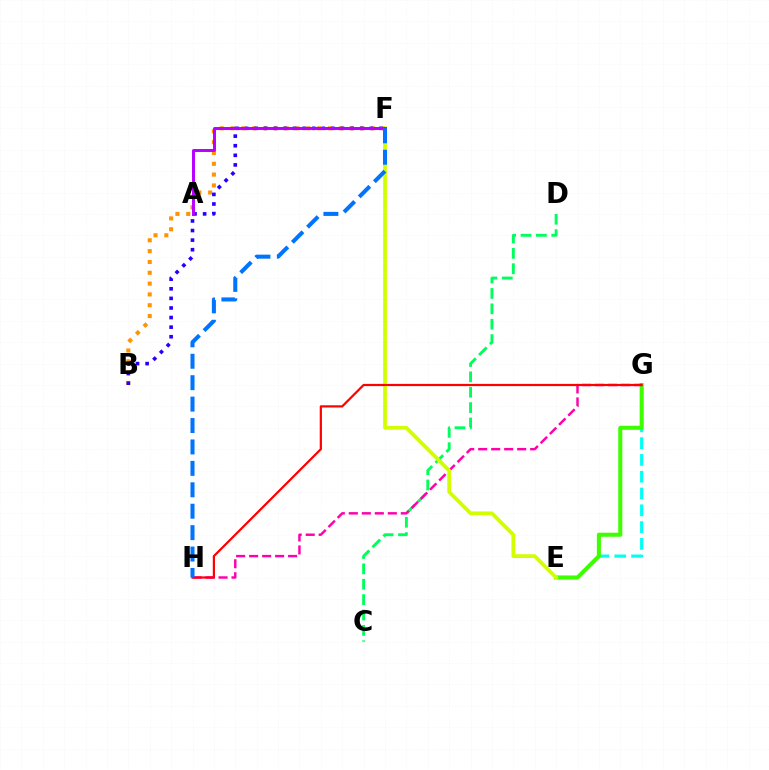{('C', 'D'): [{'color': '#00ff5c', 'line_style': 'dashed', 'thickness': 2.09}], ('B', 'F'): [{'color': '#ff9400', 'line_style': 'dotted', 'thickness': 2.94}, {'color': '#2500ff', 'line_style': 'dotted', 'thickness': 2.61}], ('E', 'G'): [{'color': '#00fff6', 'line_style': 'dashed', 'thickness': 2.28}, {'color': '#3dff00', 'line_style': 'solid', 'thickness': 2.91}], ('G', 'H'): [{'color': '#ff00ac', 'line_style': 'dashed', 'thickness': 1.77}, {'color': '#ff0000', 'line_style': 'solid', 'thickness': 1.59}], ('E', 'F'): [{'color': '#d1ff00', 'line_style': 'solid', 'thickness': 2.72}], ('A', 'F'): [{'color': '#b900ff', 'line_style': 'solid', 'thickness': 2.13}], ('F', 'H'): [{'color': '#0074ff', 'line_style': 'dashed', 'thickness': 2.91}]}